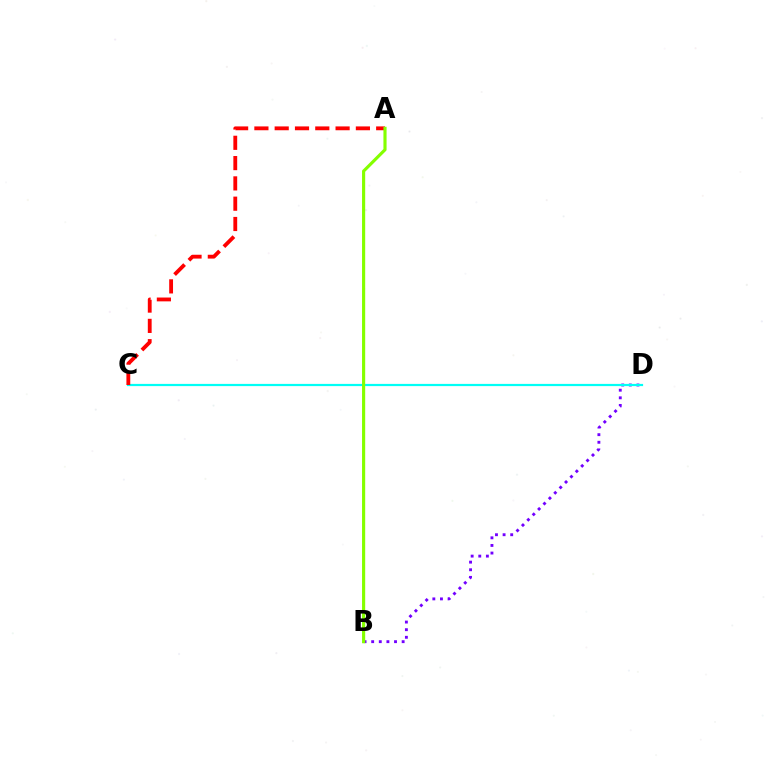{('B', 'D'): [{'color': '#7200ff', 'line_style': 'dotted', 'thickness': 2.07}], ('C', 'D'): [{'color': '#00fff6', 'line_style': 'solid', 'thickness': 1.59}], ('A', 'C'): [{'color': '#ff0000', 'line_style': 'dashed', 'thickness': 2.76}], ('A', 'B'): [{'color': '#84ff00', 'line_style': 'solid', 'thickness': 2.26}]}